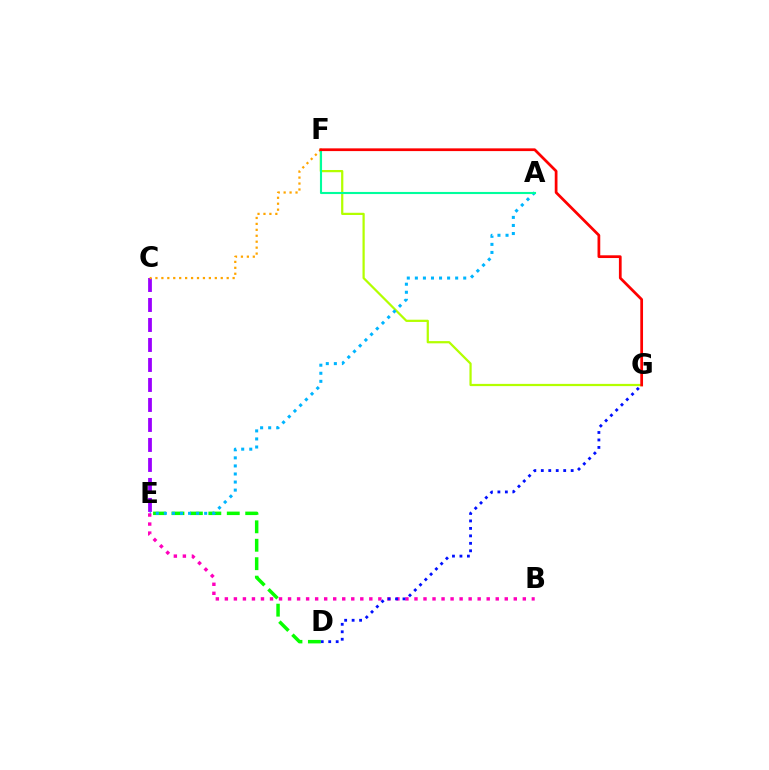{('F', 'G'): [{'color': '#b3ff00', 'line_style': 'solid', 'thickness': 1.61}, {'color': '#ff0000', 'line_style': 'solid', 'thickness': 1.97}], ('C', 'E'): [{'color': '#9b00ff', 'line_style': 'dashed', 'thickness': 2.72}], ('D', 'E'): [{'color': '#08ff00', 'line_style': 'dashed', 'thickness': 2.51}], ('A', 'E'): [{'color': '#00b5ff', 'line_style': 'dotted', 'thickness': 2.19}], ('C', 'F'): [{'color': '#ffa500', 'line_style': 'dotted', 'thickness': 1.61}], ('A', 'F'): [{'color': '#00ff9d', 'line_style': 'solid', 'thickness': 1.52}], ('B', 'E'): [{'color': '#ff00bd', 'line_style': 'dotted', 'thickness': 2.45}], ('D', 'G'): [{'color': '#0010ff', 'line_style': 'dotted', 'thickness': 2.03}]}